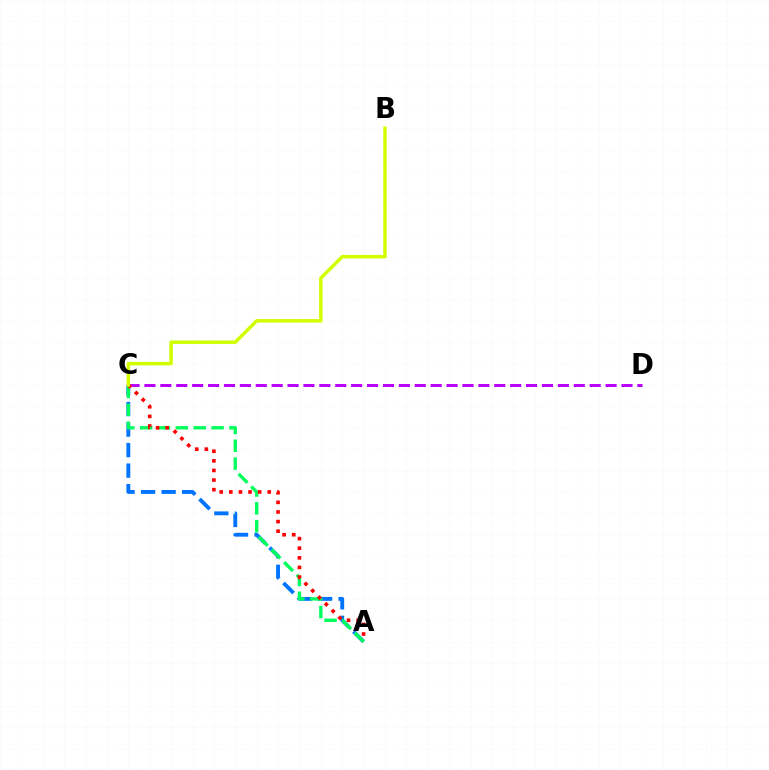{('A', 'C'): [{'color': '#0074ff', 'line_style': 'dashed', 'thickness': 2.79}, {'color': '#00ff5c', 'line_style': 'dashed', 'thickness': 2.43}, {'color': '#ff0000', 'line_style': 'dotted', 'thickness': 2.61}], ('C', 'D'): [{'color': '#b900ff', 'line_style': 'dashed', 'thickness': 2.16}], ('B', 'C'): [{'color': '#d1ff00', 'line_style': 'solid', 'thickness': 2.52}]}